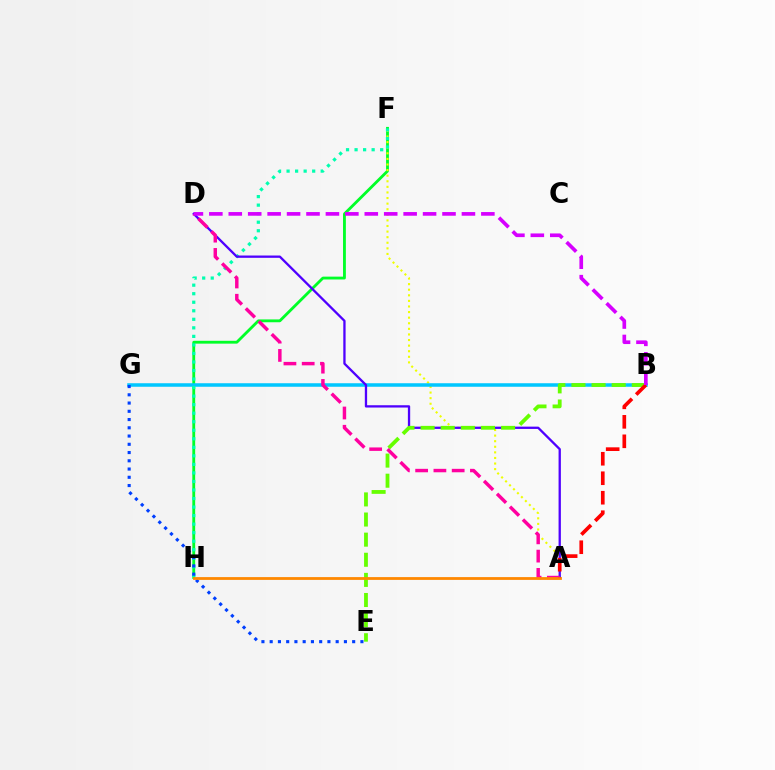{('F', 'H'): [{'color': '#00ff27', 'line_style': 'solid', 'thickness': 2.04}, {'color': '#00ffaf', 'line_style': 'dotted', 'thickness': 2.32}], ('A', 'F'): [{'color': '#eeff00', 'line_style': 'dotted', 'thickness': 1.52}], ('B', 'G'): [{'color': '#00c7ff', 'line_style': 'solid', 'thickness': 2.54}], ('E', 'G'): [{'color': '#003fff', 'line_style': 'dotted', 'thickness': 2.24}], ('A', 'D'): [{'color': '#4f00ff', 'line_style': 'solid', 'thickness': 1.66}, {'color': '#ff00a0', 'line_style': 'dashed', 'thickness': 2.48}], ('B', 'E'): [{'color': '#66ff00', 'line_style': 'dashed', 'thickness': 2.73}], ('A', 'H'): [{'color': '#ff8800', 'line_style': 'solid', 'thickness': 2.01}], ('A', 'B'): [{'color': '#ff0000', 'line_style': 'dashed', 'thickness': 2.65}], ('B', 'D'): [{'color': '#d600ff', 'line_style': 'dashed', 'thickness': 2.64}]}